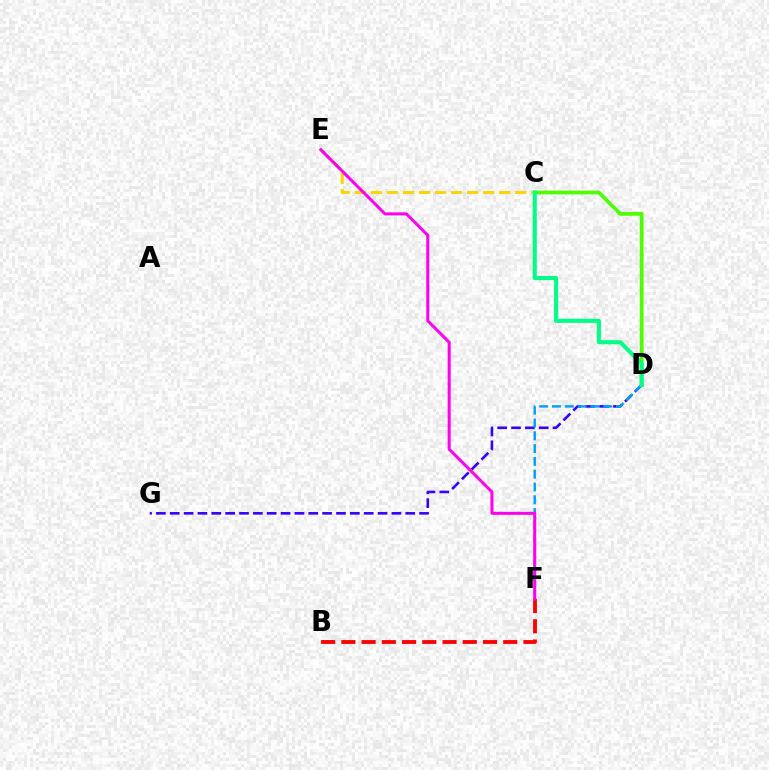{('C', 'E'): [{'color': '#ffd500', 'line_style': 'dashed', 'thickness': 2.18}], ('B', 'F'): [{'color': '#ff0000', 'line_style': 'dashed', 'thickness': 2.75}], ('C', 'D'): [{'color': '#4fff00', 'line_style': 'solid', 'thickness': 2.7}, {'color': '#00ff86', 'line_style': 'solid', 'thickness': 2.96}], ('D', 'G'): [{'color': '#3700ff', 'line_style': 'dashed', 'thickness': 1.88}], ('D', 'F'): [{'color': '#009eff', 'line_style': 'dashed', 'thickness': 1.74}], ('E', 'F'): [{'color': '#ff00ed', 'line_style': 'solid', 'thickness': 2.19}]}